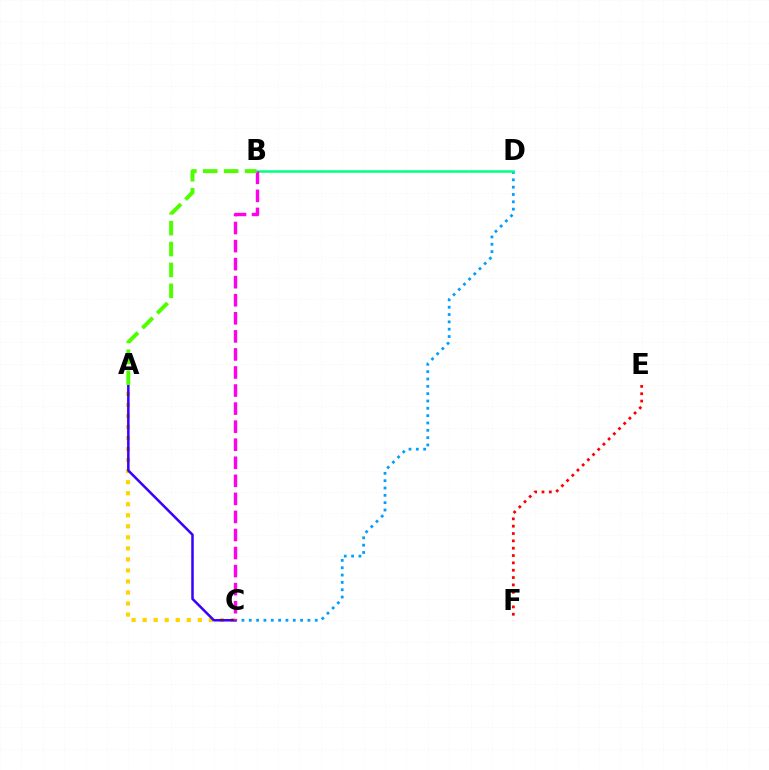{('C', 'D'): [{'color': '#009eff', 'line_style': 'dotted', 'thickness': 1.99}], ('A', 'C'): [{'color': '#ffd500', 'line_style': 'dotted', 'thickness': 3.0}, {'color': '#3700ff', 'line_style': 'solid', 'thickness': 1.81}], ('E', 'F'): [{'color': '#ff0000', 'line_style': 'dotted', 'thickness': 1.99}], ('B', 'D'): [{'color': '#00ff86', 'line_style': 'solid', 'thickness': 1.8}], ('B', 'C'): [{'color': '#ff00ed', 'line_style': 'dashed', 'thickness': 2.45}], ('A', 'B'): [{'color': '#4fff00', 'line_style': 'dashed', 'thickness': 2.84}]}